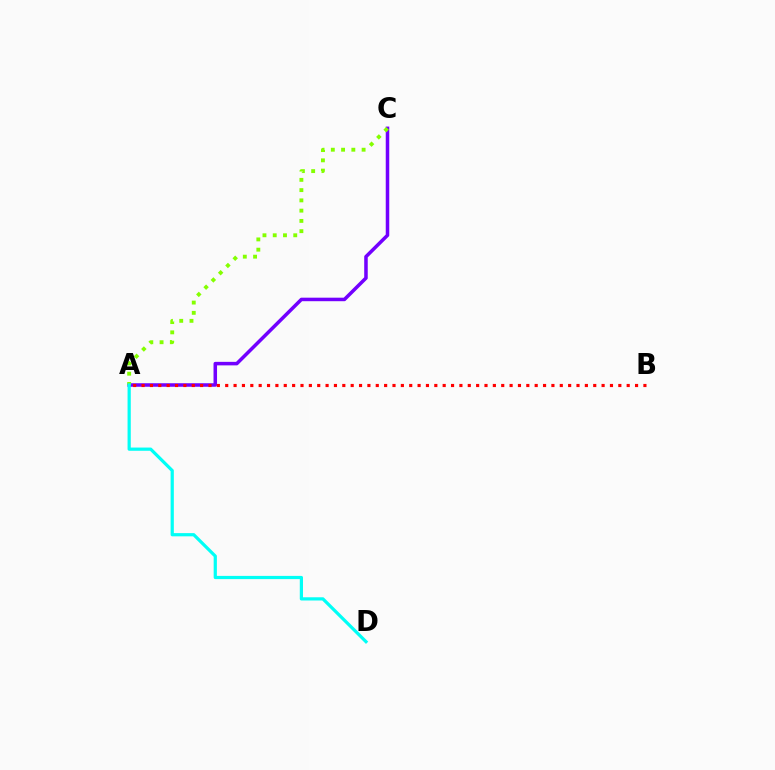{('A', 'C'): [{'color': '#7200ff', 'line_style': 'solid', 'thickness': 2.53}, {'color': '#84ff00', 'line_style': 'dotted', 'thickness': 2.79}], ('A', 'B'): [{'color': '#ff0000', 'line_style': 'dotted', 'thickness': 2.27}], ('A', 'D'): [{'color': '#00fff6', 'line_style': 'solid', 'thickness': 2.31}]}